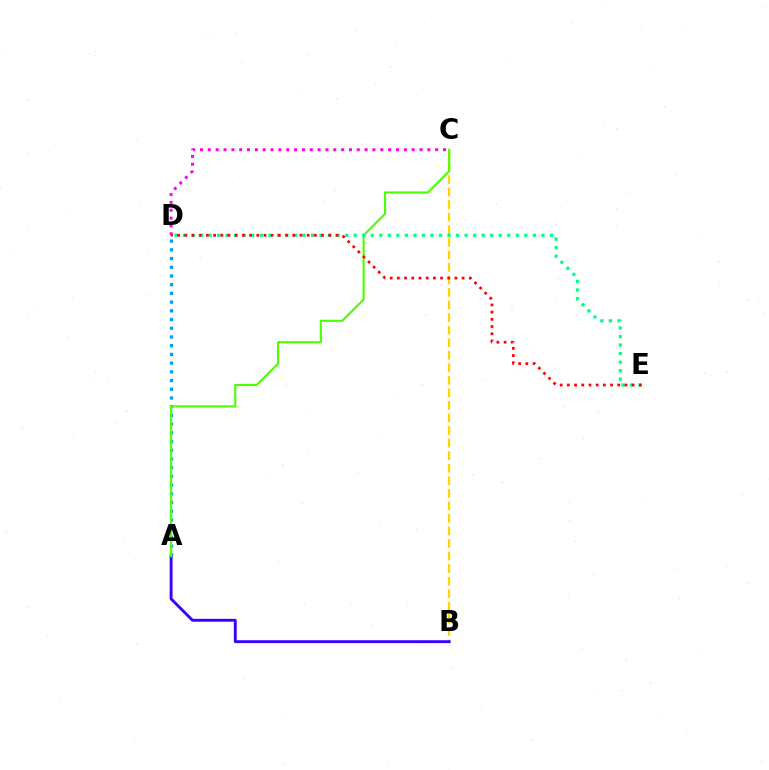{('A', 'D'): [{'color': '#009eff', 'line_style': 'dotted', 'thickness': 2.37}], ('B', 'C'): [{'color': '#ffd500', 'line_style': 'dashed', 'thickness': 1.71}], ('A', 'B'): [{'color': '#3700ff', 'line_style': 'solid', 'thickness': 2.07}], ('A', 'C'): [{'color': '#4fff00', 'line_style': 'solid', 'thickness': 1.54}], ('D', 'E'): [{'color': '#00ff86', 'line_style': 'dotted', 'thickness': 2.32}, {'color': '#ff0000', 'line_style': 'dotted', 'thickness': 1.96}], ('C', 'D'): [{'color': '#ff00ed', 'line_style': 'dotted', 'thickness': 2.13}]}